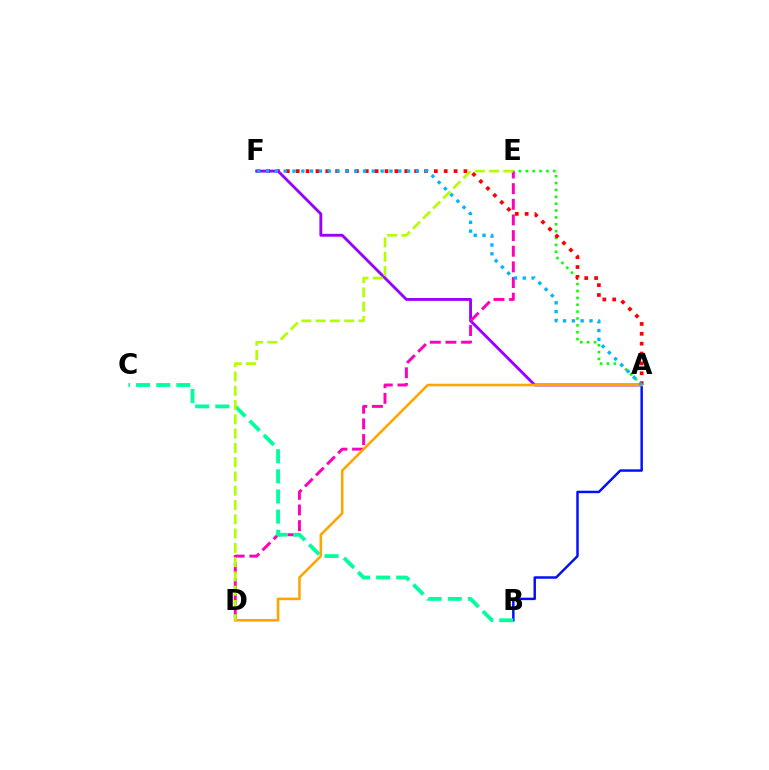{('A', 'B'): [{'color': '#0010ff', 'line_style': 'solid', 'thickness': 1.78}], ('A', 'E'): [{'color': '#08ff00', 'line_style': 'dotted', 'thickness': 1.87}], ('A', 'F'): [{'color': '#ff0000', 'line_style': 'dotted', 'thickness': 2.68}, {'color': '#9b00ff', 'line_style': 'solid', 'thickness': 2.06}, {'color': '#00b5ff', 'line_style': 'dotted', 'thickness': 2.39}], ('D', 'E'): [{'color': '#ff00bd', 'line_style': 'dashed', 'thickness': 2.13}, {'color': '#b3ff00', 'line_style': 'dashed', 'thickness': 1.94}], ('B', 'C'): [{'color': '#00ff9d', 'line_style': 'dashed', 'thickness': 2.73}], ('A', 'D'): [{'color': '#ffa500', 'line_style': 'solid', 'thickness': 1.86}]}